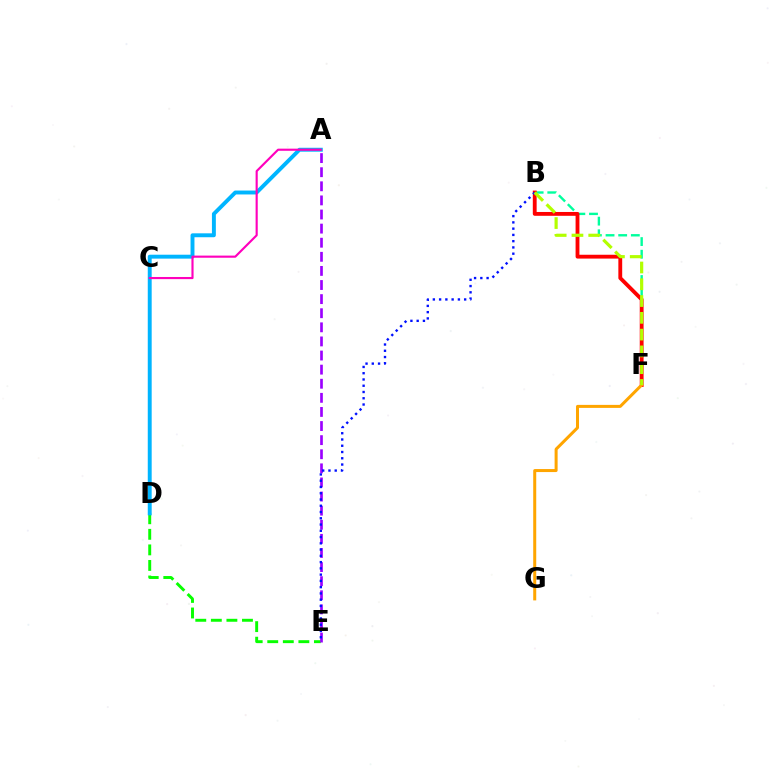{('D', 'E'): [{'color': '#08ff00', 'line_style': 'dashed', 'thickness': 2.11}], ('B', 'F'): [{'color': '#00ff9d', 'line_style': 'dashed', 'thickness': 1.72}, {'color': '#ff0000', 'line_style': 'solid', 'thickness': 2.76}, {'color': '#b3ff00', 'line_style': 'dashed', 'thickness': 2.28}], ('A', 'D'): [{'color': '#00b5ff', 'line_style': 'solid', 'thickness': 2.82}], ('A', 'C'): [{'color': '#ff00bd', 'line_style': 'solid', 'thickness': 1.54}], ('A', 'E'): [{'color': '#9b00ff', 'line_style': 'dashed', 'thickness': 1.92}], ('B', 'E'): [{'color': '#0010ff', 'line_style': 'dotted', 'thickness': 1.7}], ('F', 'G'): [{'color': '#ffa500', 'line_style': 'solid', 'thickness': 2.17}]}